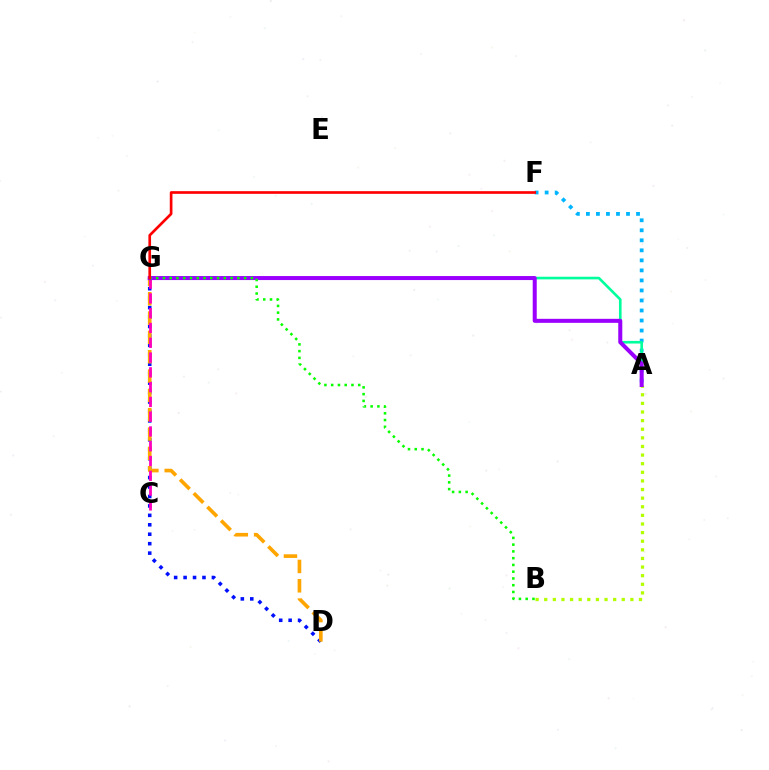{('D', 'G'): [{'color': '#0010ff', 'line_style': 'dotted', 'thickness': 2.57}, {'color': '#ffa500', 'line_style': 'dashed', 'thickness': 2.63}], ('A', 'B'): [{'color': '#b3ff00', 'line_style': 'dotted', 'thickness': 2.34}], ('A', 'F'): [{'color': '#00b5ff', 'line_style': 'dotted', 'thickness': 2.72}], ('A', 'G'): [{'color': '#00ff9d', 'line_style': 'solid', 'thickness': 1.89}, {'color': '#9b00ff', 'line_style': 'solid', 'thickness': 2.89}], ('C', 'G'): [{'color': '#ff00bd', 'line_style': 'dashed', 'thickness': 2.01}], ('B', 'G'): [{'color': '#08ff00', 'line_style': 'dotted', 'thickness': 1.84}], ('F', 'G'): [{'color': '#ff0000', 'line_style': 'solid', 'thickness': 1.92}]}